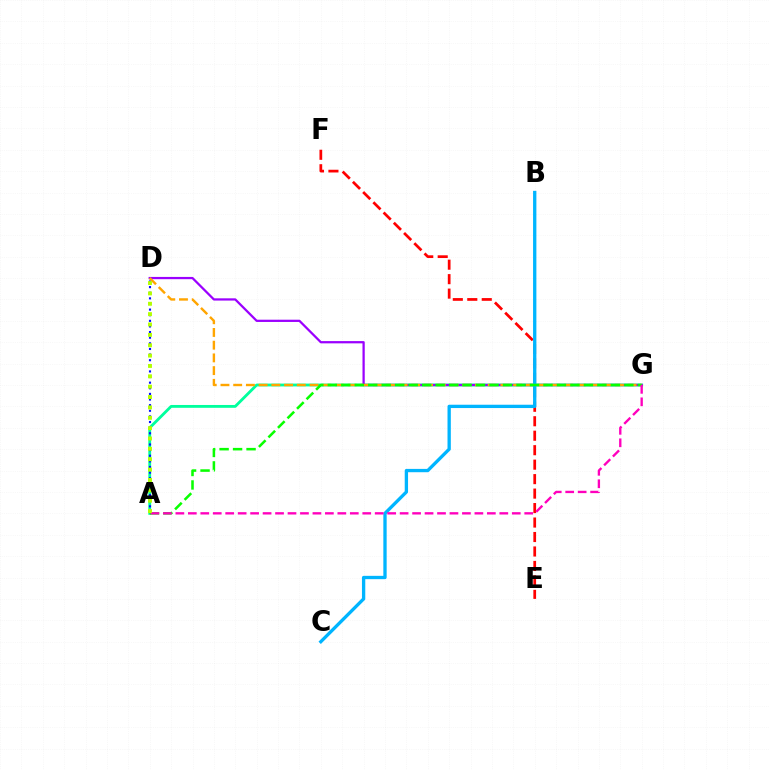{('A', 'G'): [{'color': '#00ff9d', 'line_style': 'solid', 'thickness': 2.04}, {'color': '#08ff00', 'line_style': 'dashed', 'thickness': 1.83}, {'color': '#ff00bd', 'line_style': 'dashed', 'thickness': 1.69}], ('A', 'D'): [{'color': '#0010ff', 'line_style': 'dotted', 'thickness': 1.53}, {'color': '#b3ff00', 'line_style': 'dotted', 'thickness': 2.82}], ('D', 'G'): [{'color': '#9b00ff', 'line_style': 'solid', 'thickness': 1.62}, {'color': '#ffa500', 'line_style': 'dashed', 'thickness': 1.73}], ('E', 'F'): [{'color': '#ff0000', 'line_style': 'dashed', 'thickness': 1.97}], ('B', 'C'): [{'color': '#00b5ff', 'line_style': 'solid', 'thickness': 2.39}]}